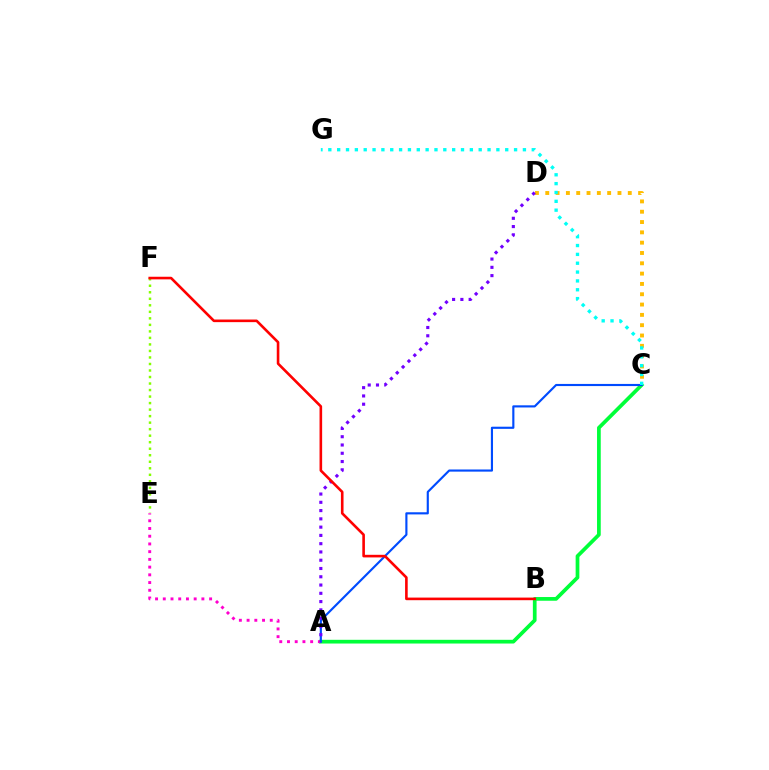{('C', 'D'): [{'color': '#ffbd00', 'line_style': 'dotted', 'thickness': 2.8}], ('A', 'C'): [{'color': '#00ff39', 'line_style': 'solid', 'thickness': 2.68}, {'color': '#004bff', 'line_style': 'solid', 'thickness': 1.54}], ('A', 'E'): [{'color': '#ff00cf', 'line_style': 'dotted', 'thickness': 2.1}], ('A', 'D'): [{'color': '#7200ff', 'line_style': 'dotted', 'thickness': 2.25}], ('C', 'G'): [{'color': '#00fff6', 'line_style': 'dotted', 'thickness': 2.4}], ('E', 'F'): [{'color': '#84ff00', 'line_style': 'dotted', 'thickness': 1.77}], ('B', 'F'): [{'color': '#ff0000', 'line_style': 'solid', 'thickness': 1.88}]}